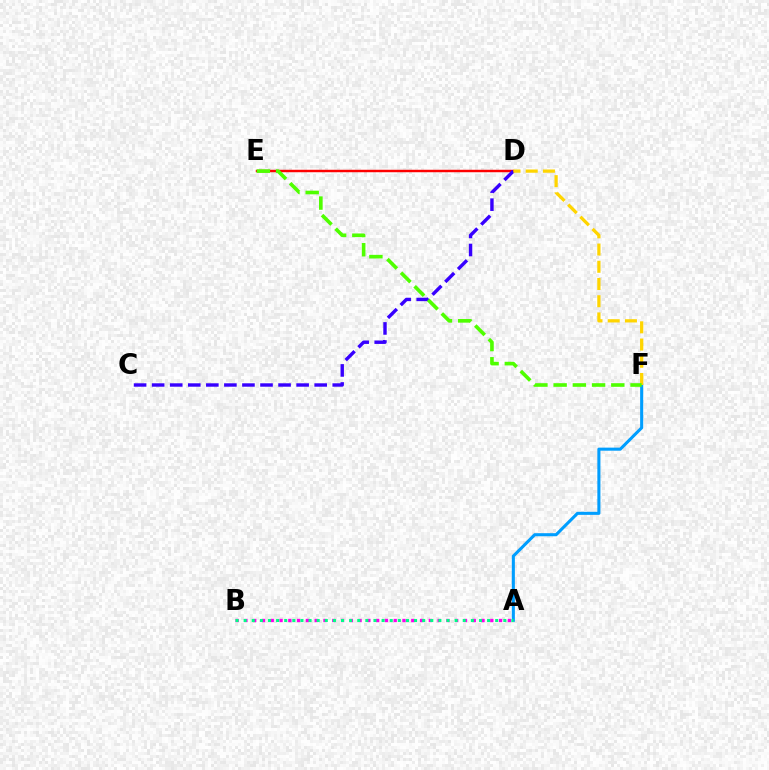{('D', 'E'): [{'color': '#ff0000', 'line_style': 'solid', 'thickness': 1.77}], ('A', 'F'): [{'color': '#009eff', 'line_style': 'solid', 'thickness': 2.21}], ('A', 'B'): [{'color': '#ff00ed', 'line_style': 'dotted', 'thickness': 2.39}, {'color': '#00ff86', 'line_style': 'dotted', 'thickness': 2.2}], ('C', 'D'): [{'color': '#3700ff', 'line_style': 'dashed', 'thickness': 2.45}], ('D', 'F'): [{'color': '#ffd500', 'line_style': 'dashed', 'thickness': 2.34}], ('E', 'F'): [{'color': '#4fff00', 'line_style': 'dashed', 'thickness': 2.61}]}